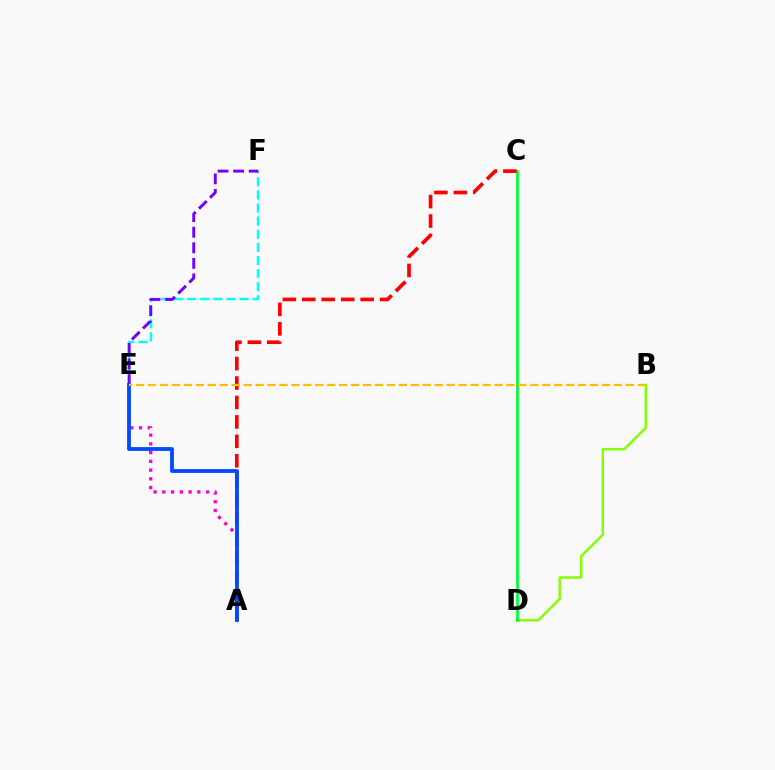{('B', 'D'): [{'color': '#84ff00', 'line_style': 'solid', 'thickness': 1.79}], ('E', 'F'): [{'color': '#00fff6', 'line_style': 'dashed', 'thickness': 1.78}, {'color': '#7200ff', 'line_style': 'dashed', 'thickness': 2.11}], ('A', 'E'): [{'color': '#ff00cf', 'line_style': 'dotted', 'thickness': 2.38}, {'color': '#004bff', 'line_style': 'solid', 'thickness': 2.76}], ('C', 'D'): [{'color': '#00ff39', 'line_style': 'solid', 'thickness': 1.98}], ('A', 'C'): [{'color': '#ff0000', 'line_style': 'dashed', 'thickness': 2.64}], ('B', 'E'): [{'color': '#ffbd00', 'line_style': 'dashed', 'thickness': 1.62}]}